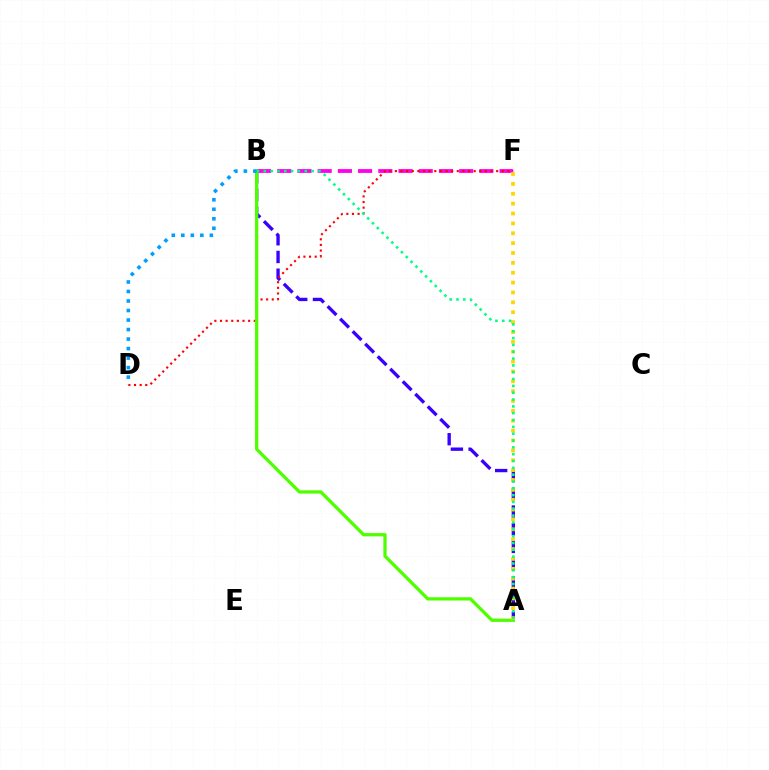{('B', 'F'): [{'color': '#ff00ed', 'line_style': 'dashed', 'thickness': 2.75}], ('A', 'B'): [{'color': '#3700ff', 'line_style': 'dashed', 'thickness': 2.41}, {'color': '#4fff00', 'line_style': 'solid', 'thickness': 2.36}, {'color': '#00ff86', 'line_style': 'dotted', 'thickness': 1.86}], ('D', 'F'): [{'color': '#ff0000', 'line_style': 'dotted', 'thickness': 1.53}], ('A', 'F'): [{'color': '#ffd500', 'line_style': 'dotted', 'thickness': 2.68}], ('B', 'D'): [{'color': '#009eff', 'line_style': 'dotted', 'thickness': 2.59}]}